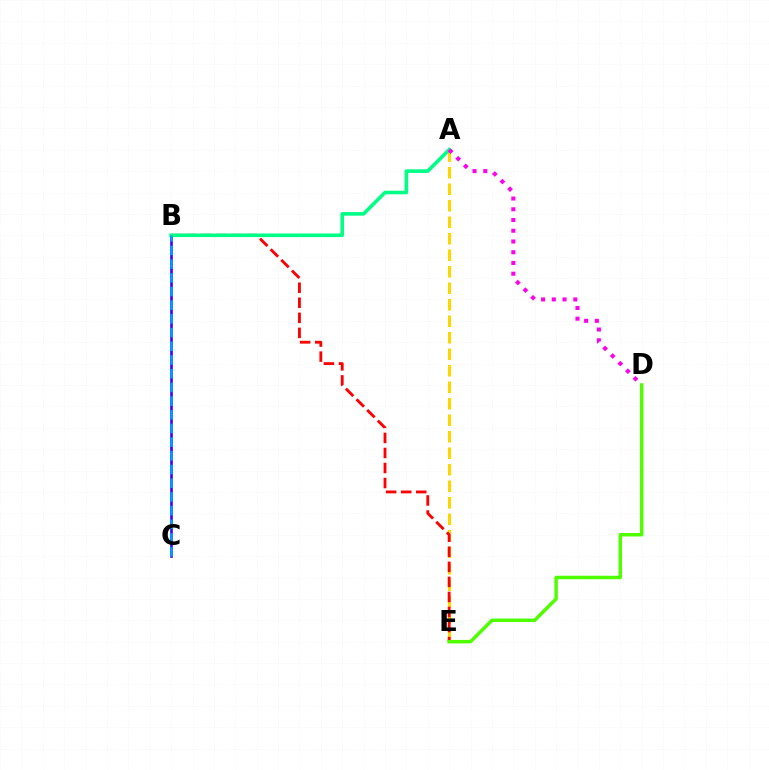{('A', 'E'): [{'color': '#ffd500', 'line_style': 'dashed', 'thickness': 2.24}], ('B', 'E'): [{'color': '#ff0000', 'line_style': 'dashed', 'thickness': 2.04}], ('D', 'E'): [{'color': '#4fff00', 'line_style': 'solid', 'thickness': 2.51}], ('B', 'C'): [{'color': '#3700ff', 'line_style': 'solid', 'thickness': 1.88}, {'color': '#009eff', 'line_style': 'dashed', 'thickness': 1.86}], ('A', 'B'): [{'color': '#00ff86', 'line_style': 'solid', 'thickness': 2.59}], ('A', 'D'): [{'color': '#ff00ed', 'line_style': 'dotted', 'thickness': 2.92}]}